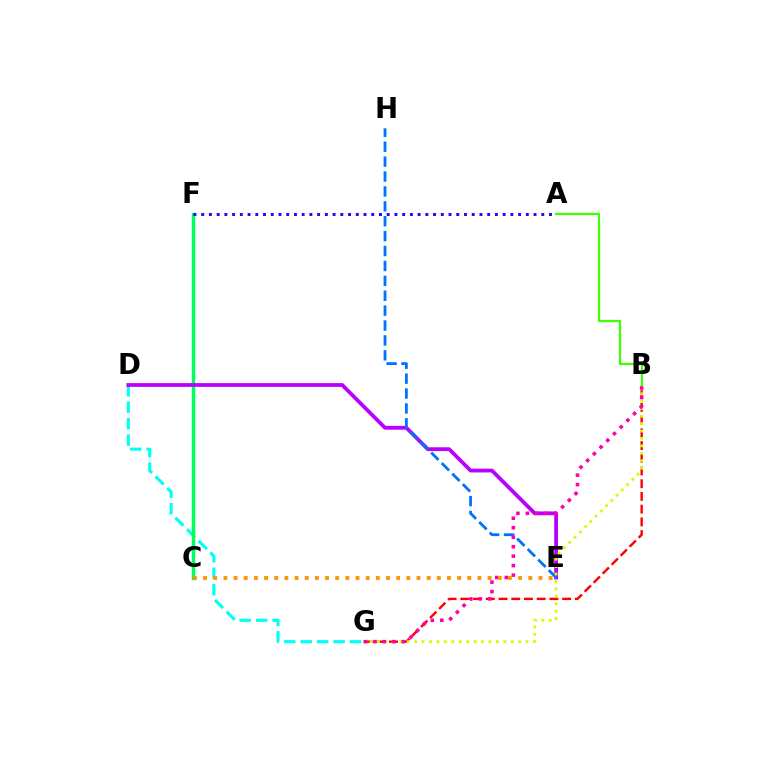{('D', 'G'): [{'color': '#00fff6', 'line_style': 'dashed', 'thickness': 2.24}], ('C', 'F'): [{'color': '#00ff5c', 'line_style': 'solid', 'thickness': 2.5}], ('D', 'E'): [{'color': '#b900ff', 'line_style': 'solid', 'thickness': 2.73}], ('E', 'H'): [{'color': '#0074ff', 'line_style': 'dashed', 'thickness': 2.02}], ('B', 'G'): [{'color': '#ff0000', 'line_style': 'dashed', 'thickness': 1.73}, {'color': '#d1ff00', 'line_style': 'dotted', 'thickness': 2.02}, {'color': '#ff00ac', 'line_style': 'dotted', 'thickness': 2.57}], ('A', 'F'): [{'color': '#2500ff', 'line_style': 'dotted', 'thickness': 2.1}], ('A', 'B'): [{'color': '#3dff00', 'line_style': 'solid', 'thickness': 1.59}], ('C', 'E'): [{'color': '#ff9400', 'line_style': 'dotted', 'thickness': 2.76}]}